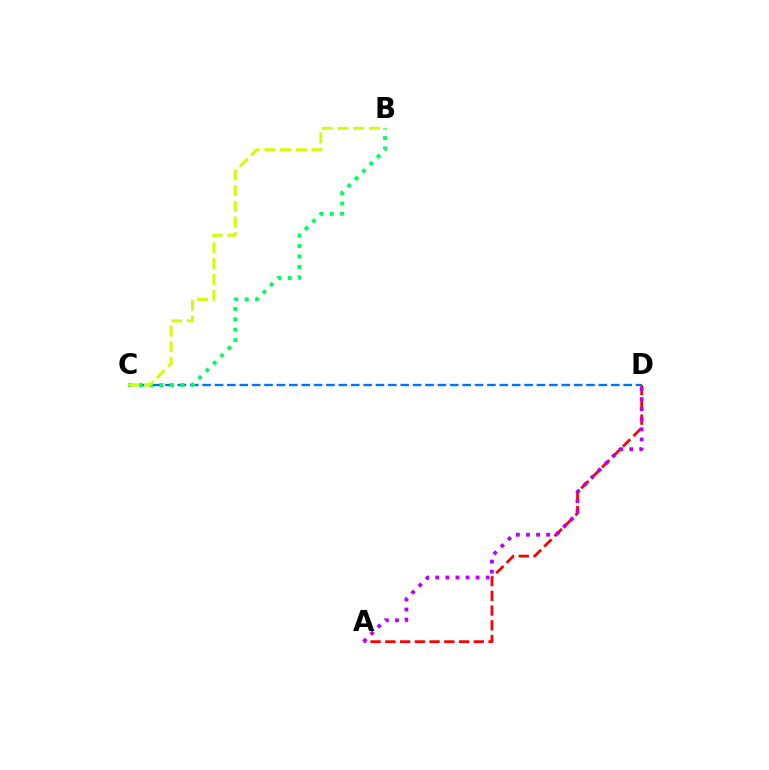{('A', 'D'): [{'color': '#ff0000', 'line_style': 'dashed', 'thickness': 2.0}, {'color': '#b900ff', 'line_style': 'dotted', 'thickness': 2.74}], ('C', 'D'): [{'color': '#0074ff', 'line_style': 'dashed', 'thickness': 1.68}], ('B', 'C'): [{'color': '#00ff5c', 'line_style': 'dotted', 'thickness': 2.83}, {'color': '#d1ff00', 'line_style': 'dashed', 'thickness': 2.14}]}